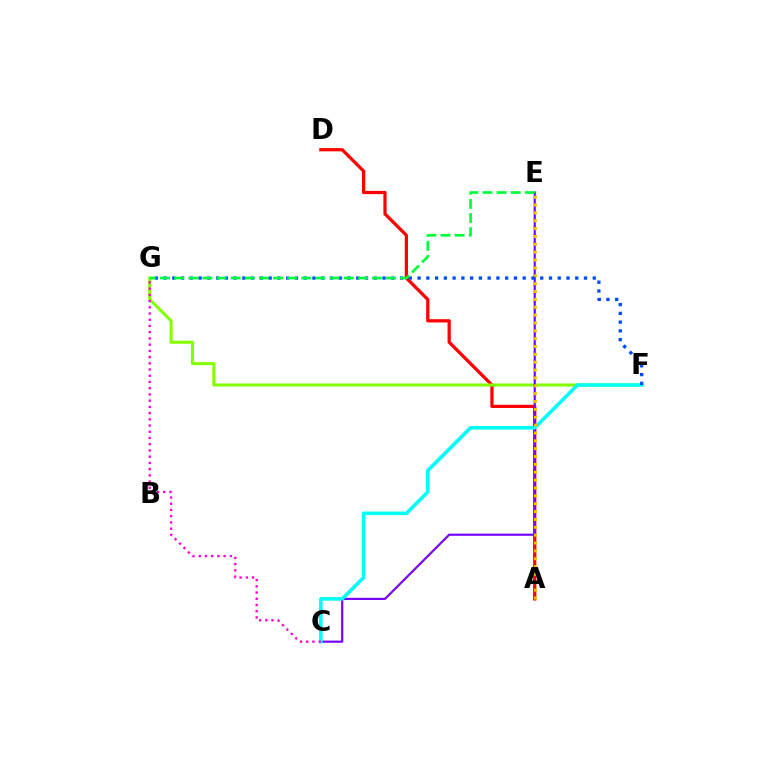{('A', 'D'): [{'color': '#ff0000', 'line_style': 'solid', 'thickness': 2.34}], ('F', 'G'): [{'color': '#84ff00', 'line_style': 'solid', 'thickness': 2.2}, {'color': '#004bff', 'line_style': 'dotted', 'thickness': 2.38}], ('C', 'E'): [{'color': '#7200ff', 'line_style': 'solid', 'thickness': 1.55}], ('C', 'F'): [{'color': '#00fff6', 'line_style': 'solid', 'thickness': 2.56}], ('C', 'G'): [{'color': '#ff00cf', 'line_style': 'dotted', 'thickness': 1.69}], ('A', 'E'): [{'color': '#ffbd00', 'line_style': 'dotted', 'thickness': 2.14}], ('E', 'G'): [{'color': '#00ff39', 'line_style': 'dashed', 'thickness': 1.92}]}